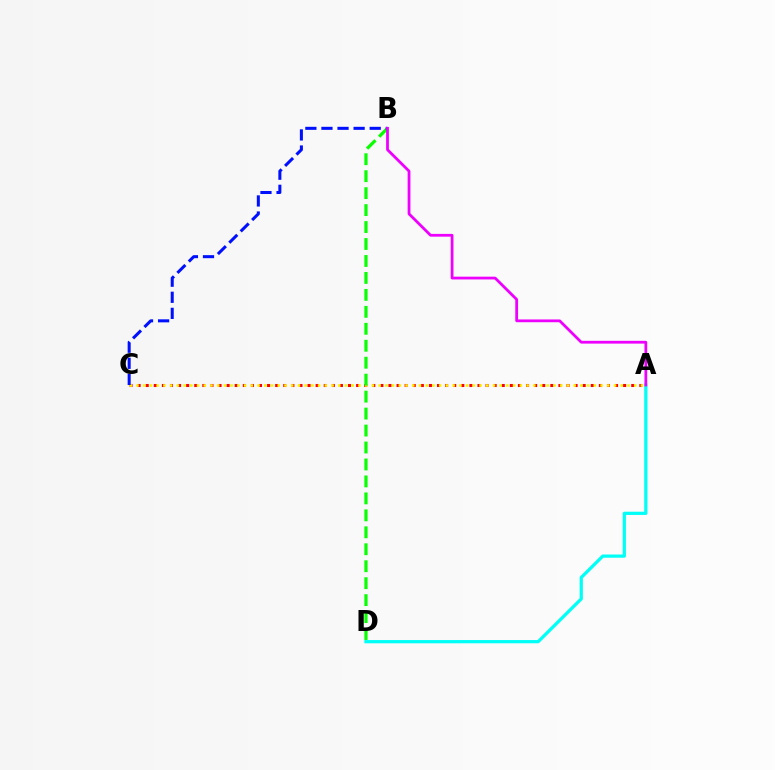{('A', 'C'): [{'color': '#ff0000', 'line_style': 'dotted', 'thickness': 2.2}, {'color': '#fcf500', 'line_style': 'dotted', 'thickness': 1.83}], ('A', 'D'): [{'color': '#00fff6', 'line_style': 'solid', 'thickness': 2.32}], ('B', 'D'): [{'color': '#08ff00', 'line_style': 'dashed', 'thickness': 2.3}], ('B', 'C'): [{'color': '#0010ff', 'line_style': 'dashed', 'thickness': 2.18}], ('A', 'B'): [{'color': '#ee00ff', 'line_style': 'solid', 'thickness': 2.0}]}